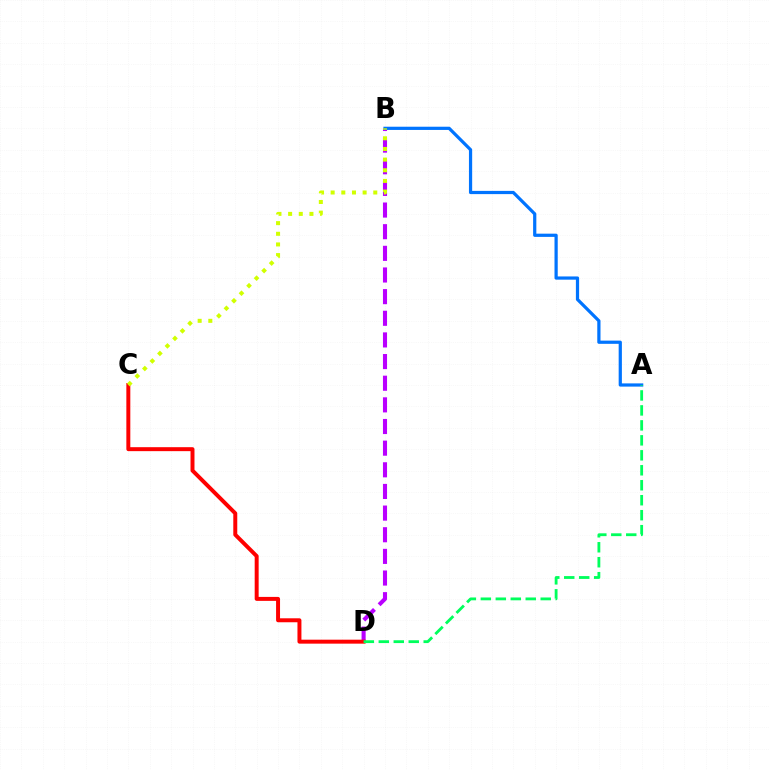{('B', 'D'): [{'color': '#b900ff', 'line_style': 'dashed', 'thickness': 2.94}], ('C', 'D'): [{'color': '#ff0000', 'line_style': 'solid', 'thickness': 2.86}], ('A', 'B'): [{'color': '#0074ff', 'line_style': 'solid', 'thickness': 2.32}], ('A', 'D'): [{'color': '#00ff5c', 'line_style': 'dashed', 'thickness': 2.03}], ('B', 'C'): [{'color': '#d1ff00', 'line_style': 'dotted', 'thickness': 2.89}]}